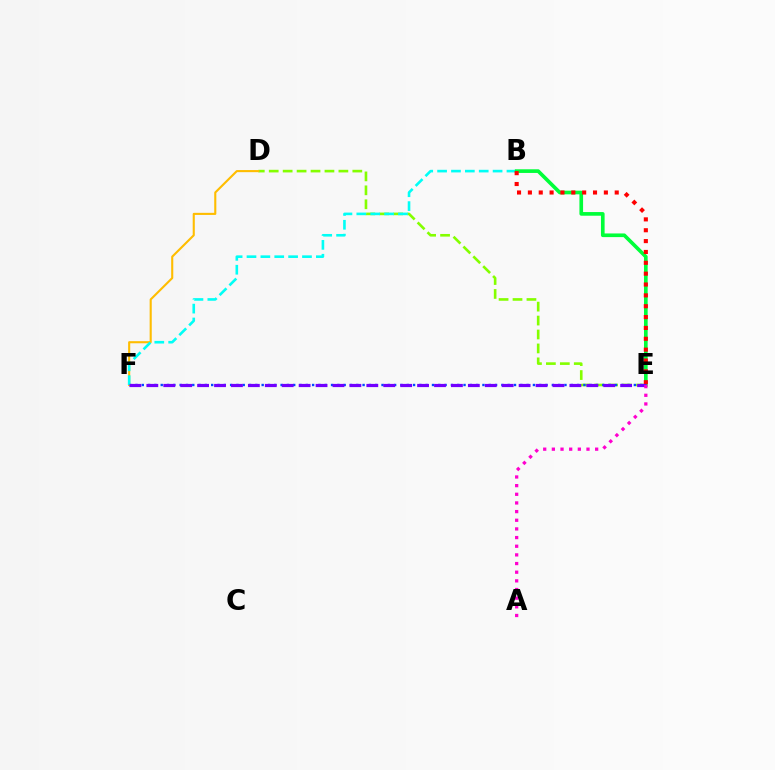{('D', 'E'): [{'color': '#84ff00', 'line_style': 'dashed', 'thickness': 1.89}], ('E', 'F'): [{'color': '#004bff', 'line_style': 'dotted', 'thickness': 1.71}, {'color': '#7200ff', 'line_style': 'dashed', 'thickness': 2.3}], ('D', 'F'): [{'color': '#ffbd00', 'line_style': 'solid', 'thickness': 1.51}], ('B', 'F'): [{'color': '#00fff6', 'line_style': 'dashed', 'thickness': 1.88}], ('B', 'E'): [{'color': '#00ff39', 'line_style': 'solid', 'thickness': 2.63}, {'color': '#ff0000', 'line_style': 'dotted', 'thickness': 2.95}], ('A', 'E'): [{'color': '#ff00cf', 'line_style': 'dotted', 'thickness': 2.35}]}